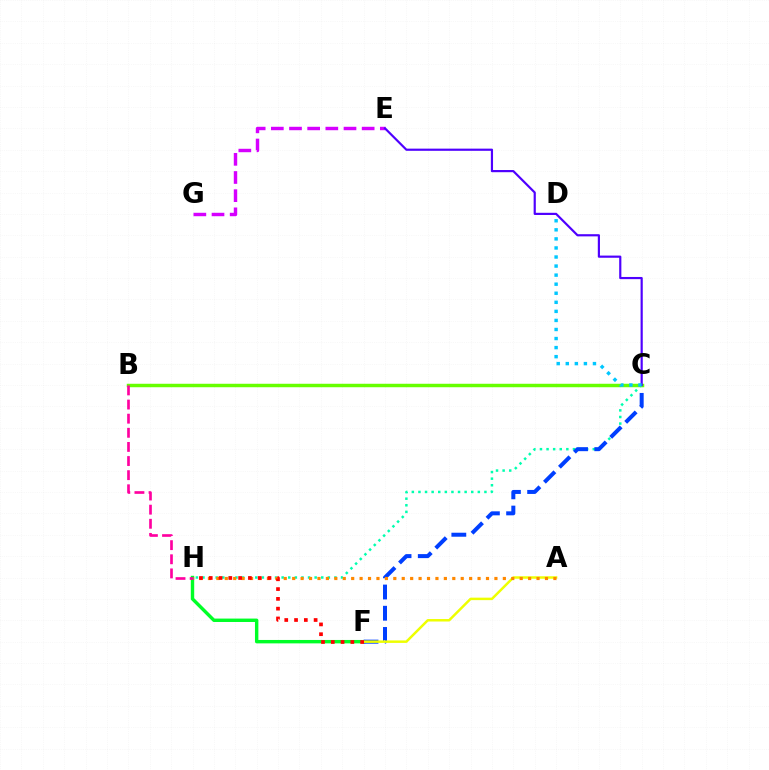{('F', 'H'): [{'color': '#00ff27', 'line_style': 'solid', 'thickness': 2.45}, {'color': '#ff0000', 'line_style': 'dotted', 'thickness': 2.66}], ('C', 'H'): [{'color': '#00ffaf', 'line_style': 'dotted', 'thickness': 1.79}], ('C', 'F'): [{'color': '#003fff', 'line_style': 'dashed', 'thickness': 2.88}], ('B', 'C'): [{'color': '#66ff00', 'line_style': 'solid', 'thickness': 2.5}], ('E', 'G'): [{'color': '#d600ff', 'line_style': 'dashed', 'thickness': 2.47}], ('C', 'E'): [{'color': '#4f00ff', 'line_style': 'solid', 'thickness': 1.57}], ('A', 'F'): [{'color': '#eeff00', 'line_style': 'solid', 'thickness': 1.78}], ('A', 'H'): [{'color': '#ff8800', 'line_style': 'dotted', 'thickness': 2.29}], ('B', 'H'): [{'color': '#ff00a0', 'line_style': 'dashed', 'thickness': 1.92}], ('C', 'D'): [{'color': '#00c7ff', 'line_style': 'dotted', 'thickness': 2.46}]}